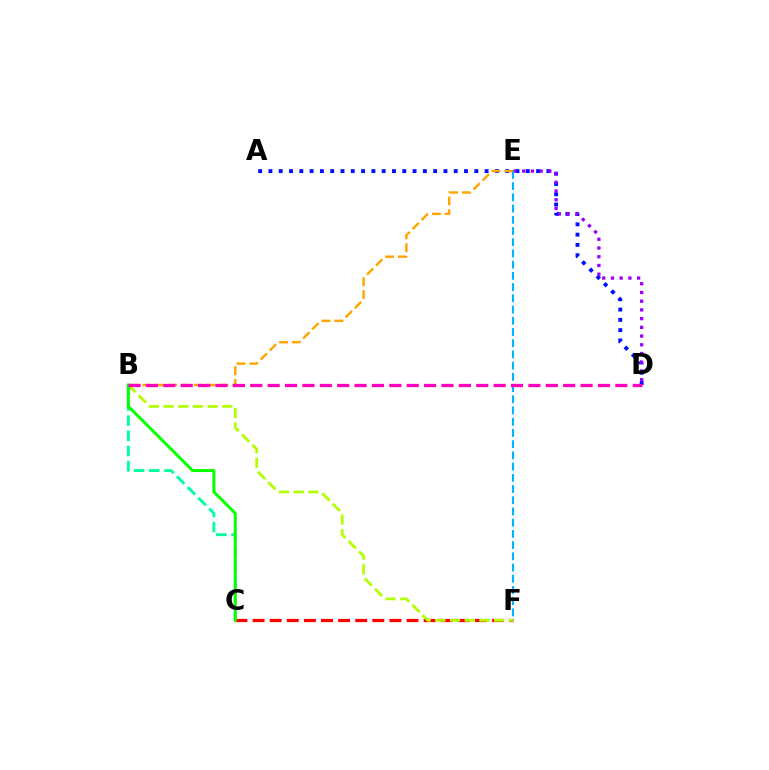{('C', 'F'): [{'color': '#ff0000', 'line_style': 'dashed', 'thickness': 2.32}], ('A', 'D'): [{'color': '#0010ff', 'line_style': 'dotted', 'thickness': 2.8}], ('B', 'F'): [{'color': '#b3ff00', 'line_style': 'dashed', 'thickness': 1.99}], ('B', 'C'): [{'color': '#00ff9d', 'line_style': 'dashed', 'thickness': 2.06}, {'color': '#08ff00', 'line_style': 'solid', 'thickness': 2.15}], ('B', 'E'): [{'color': '#ffa500', 'line_style': 'dashed', 'thickness': 1.74}], ('D', 'E'): [{'color': '#9b00ff', 'line_style': 'dotted', 'thickness': 2.37}], ('E', 'F'): [{'color': '#00b5ff', 'line_style': 'dashed', 'thickness': 1.52}], ('B', 'D'): [{'color': '#ff00bd', 'line_style': 'dashed', 'thickness': 2.36}]}